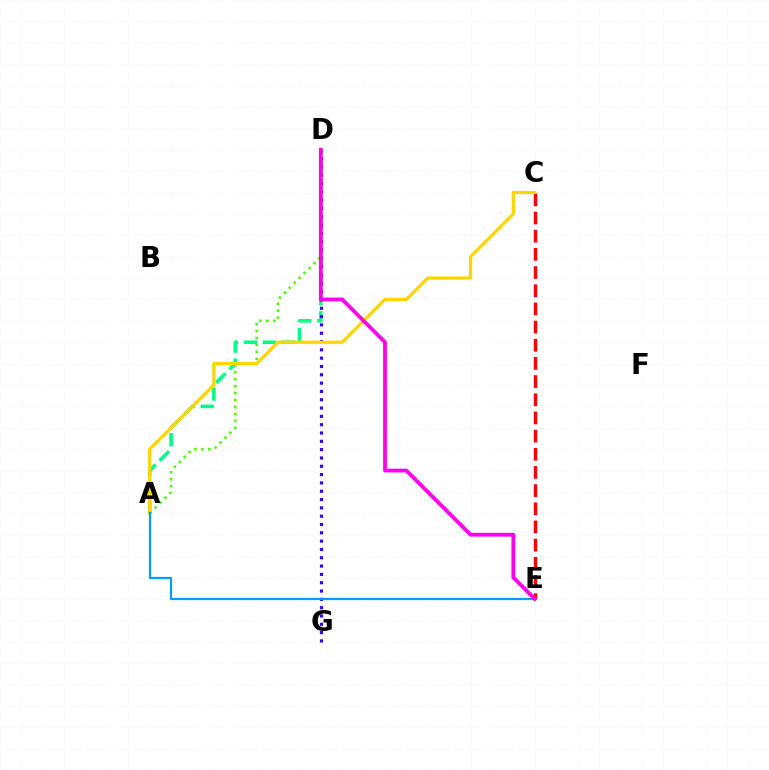{('A', 'D'): [{'color': '#4fff00', 'line_style': 'dotted', 'thickness': 1.89}, {'color': '#00ff86', 'line_style': 'dashed', 'thickness': 2.58}], ('C', 'E'): [{'color': '#ff0000', 'line_style': 'dashed', 'thickness': 2.47}], ('D', 'G'): [{'color': '#3700ff', 'line_style': 'dotted', 'thickness': 2.26}], ('A', 'C'): [{'color': '#ffd500', 'line_style': 'solid', 'thickness': 2.32}], ('A', 'E'): [{'color': '#009eff', 'line_style': 'solid', 'thickness': 1.6}], ('D', 'E'): [{'color': '#ff00ed', 'line_style': 'solid', 'thickness': 2.72}]}